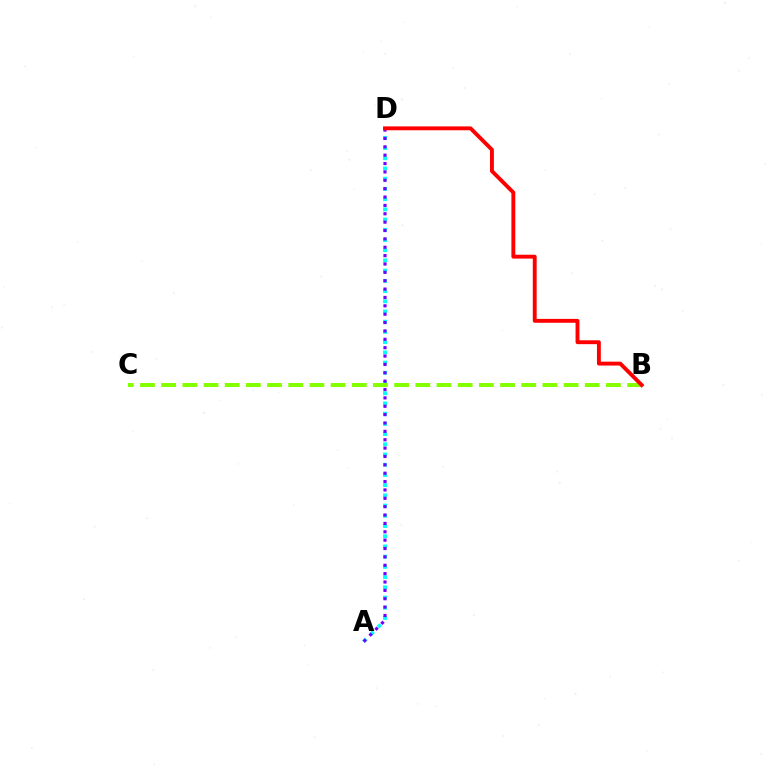{('A', 'D'): [{'color': '#00fff6', 'line_style': 'dotted', 'thickness': 2.78}, {'color': '#7200ff', 'line_style': 'dotted', 'thickness': 2.27}], ('B', 'C'): [{'color': '#84ff00', 'line_style': 'dashed', 'thickness': 2.88}], ('B', 'D'): [{'color': '#ff0000', 'line_style': 'solid', 'thickness': 2.79}]}